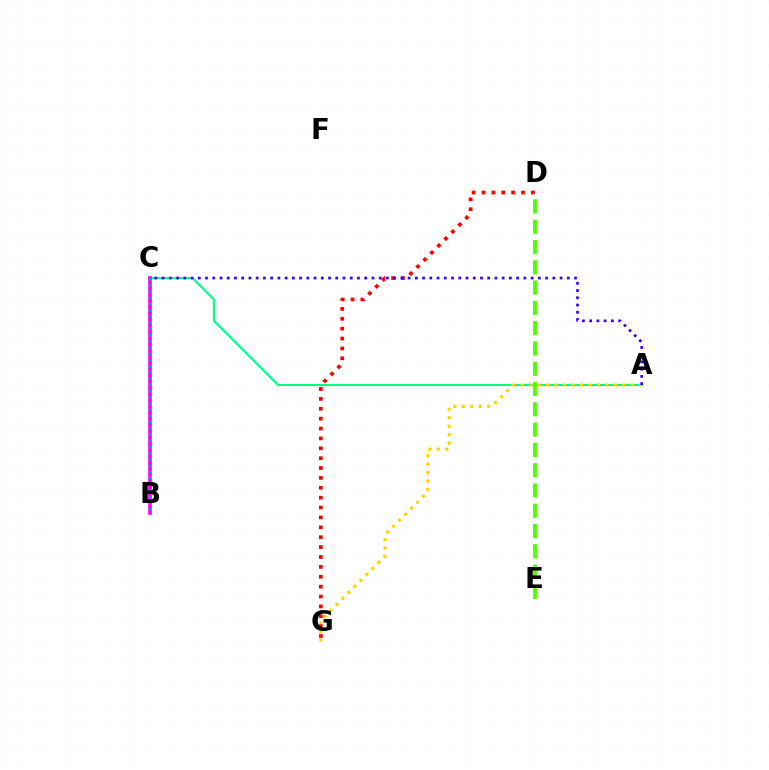{('A', 'C'): [{'color': '#00ff86', 'line_style': 'solid', 'thickness': 1.51}, {'color': '#3700ff', 'line_style': 'dotted', 'thickness': 1.97}], ('A', 'G'): [{'color': '#ffd500', 'line_style': 'dotted', 'thickness': 2.3}], ('D', 'G'): [{'color': '#ff0000', 'line_style': 'dotted', 'thickness': 2.68}], ('D', 'E'): [{'color': '#4fff00', 'line_style': 'dashed', 'thickness': 2.76}], ('B', 'C'): [{'color': '#ff00ed', 'line_style': 'solid', 'thickness': 2.65}, {'color': '#009eff', 'line_style': 'dotted', 'thickness': 1.69}]}